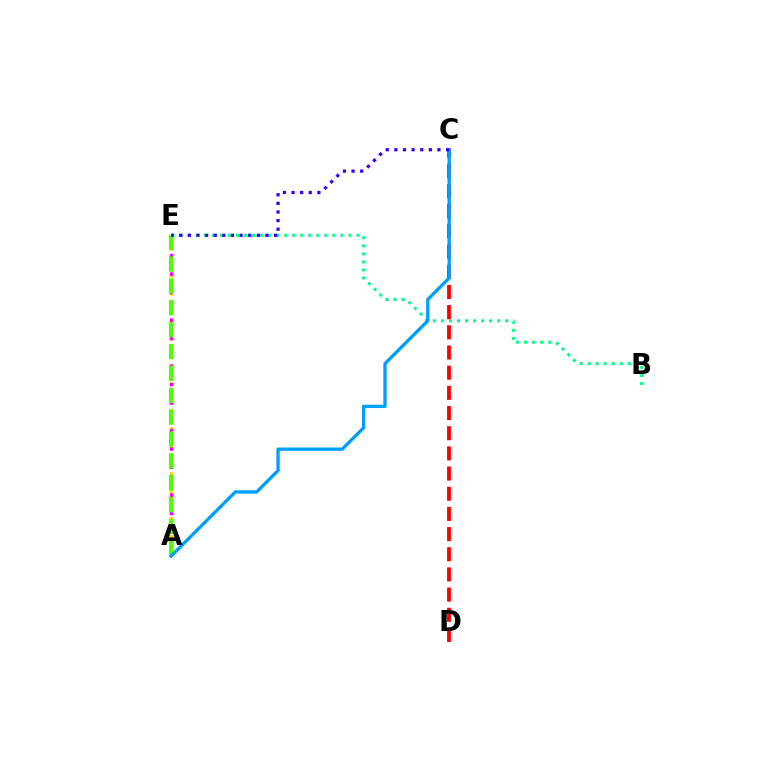{('A', 'E'): [{'color': '#ffd500', 'line_style': 'dotted', 'thickness': 2.44}, {'color': '#ff00ed', 'line_style': 'dotted', 'thickness': 2.5}, {'color': '#4fff00', 'line_style': 'dashed', 'thickness': 2.97}], ('B', 'E'): [{'color': '#00ff86', 'line_style': 'dotted', 'thickness': 2.19}], ('C', 'D'): [{'color': '#ff0000', 'line_style': 'dashed', 'thickness': 2.74}], ('A', 'C'): [{'color': '#009eff', 'line_style': 'solid', 'thickness': 2.38}], ('C', 'E'): [{'color': '#3700ff', 'line_style': 'dotted', 'thickness': 2.34}]}